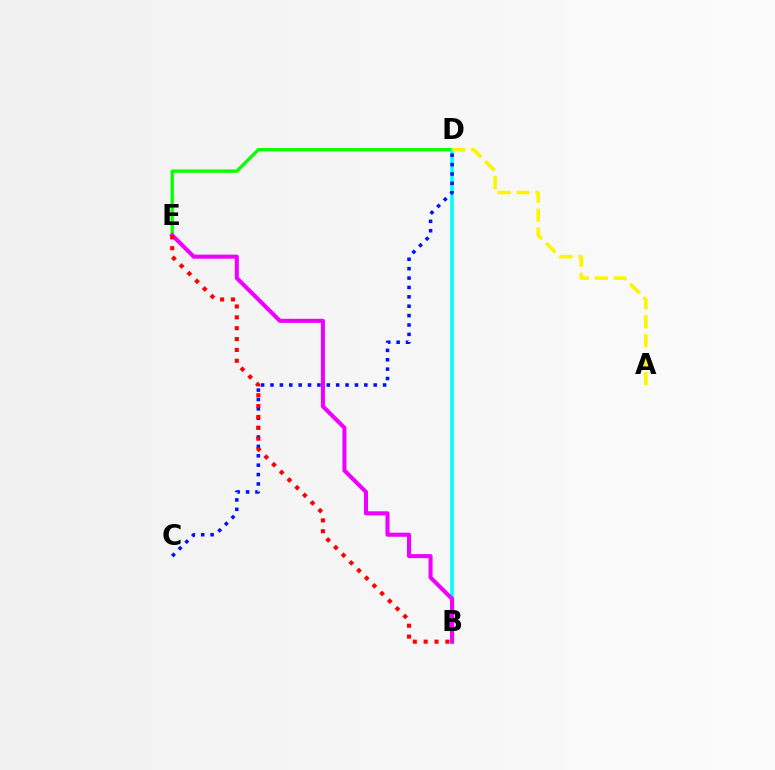{('D', 'E'): [{'color': '#08ff00', 'line_style': 'solid', 'thickness': 2.39}], ('B', 'D'): [{'color': '#00fff6', 'line_style': 'solid', 'thickness': 2.59}], ('A', 'D'): [{'color': '#fcf500', 'line_style': 'dashed', 'thickness': 2.57}], ('C', 'D'): [{'color': '#0010ff', 'line_style': 'dotted', 'thickness': 2.55}], ('B', 'E'): [{'color': '#ee00ff', 'line_style': 'solid', 'thickness': 2.92}, {'color': '#ff0000', 'line_style': 'dotted', 'thickness': 2.95}]}